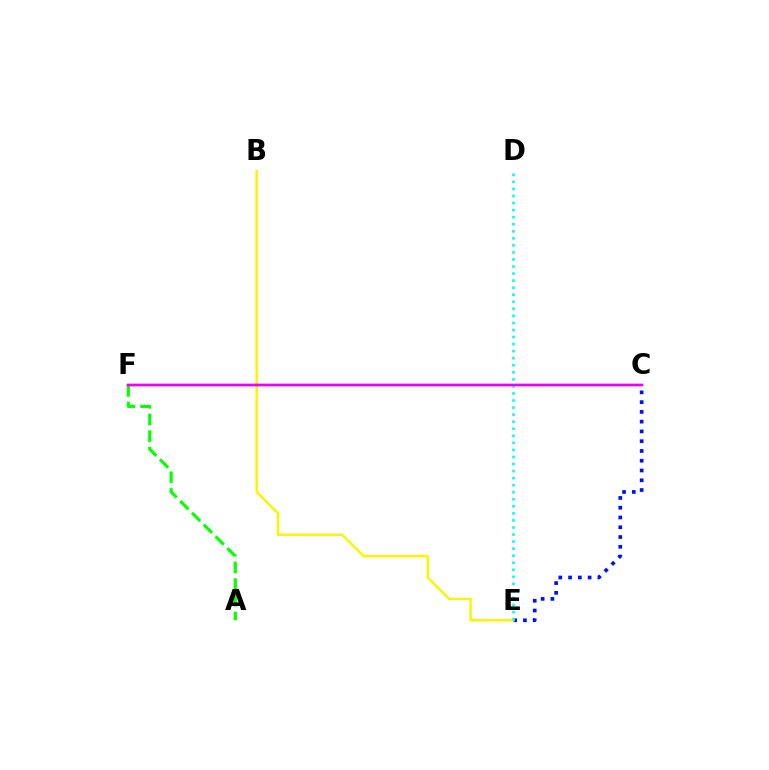{('A', 'F'): [{'color': '#08ff00', 'line_style': 'dashed', 'thickness': 2.27}], ('C', 'E'): [{'color': '#0010ff', 'line_style': 'dotted', 'thickness': 2.65}], ('B', 'E'): [{'color': '#fcf500', 'line_style': 'solid', 'thickness': 1.77}], ('C', 'F'): [{'color': '#ff0000', 'line_style': 'solid', 'thickness': 1.74}, {'color': '#ee00ff', 'line_style': 'solid', 'thickness': 1.67}], ('D', 'E'): [{'color': '#00fff6', 'line_style': 'dotted', 'thickness': 1.92}]}